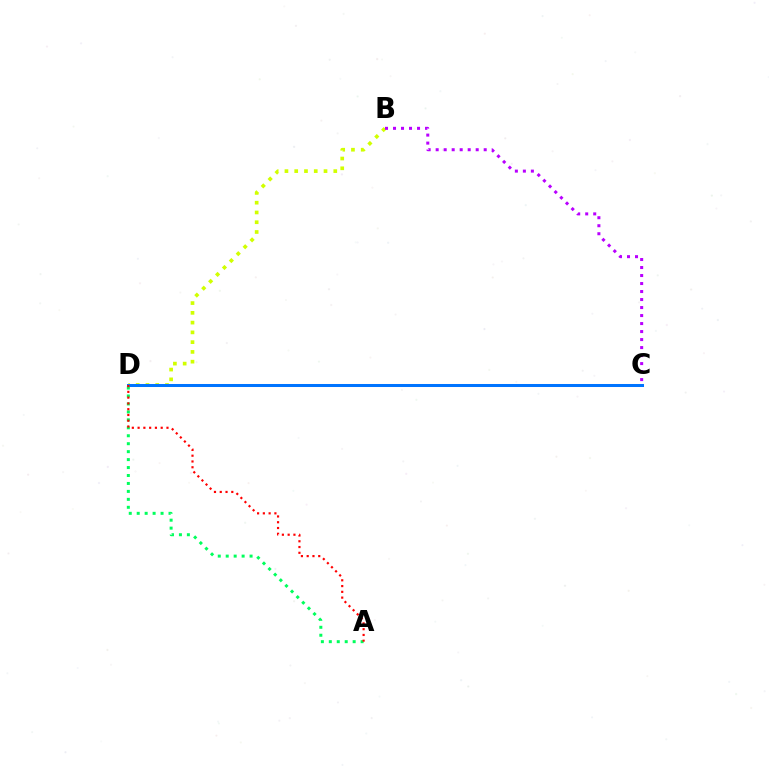{('B', 'D'): [{'color': '#d1ff00', 'line_style': 'dotted', 'thickness': 2.65}], ('C', 'D'): [{'color': '#0074ff', 'line_style': 'solid', 'thickness': 2.17}], ('B', 'C'): [{'color': '#b900ff', 'line_style': 'dotted', 'thickness': 2.18}], ('A', 'D'): [{'color': '#00ff5c', 'line_style': 'dotted', 'thickness': 2.16}, {'color': '#ff0000', 'line_style': 'dotted', 'thickness': 1.57}]}